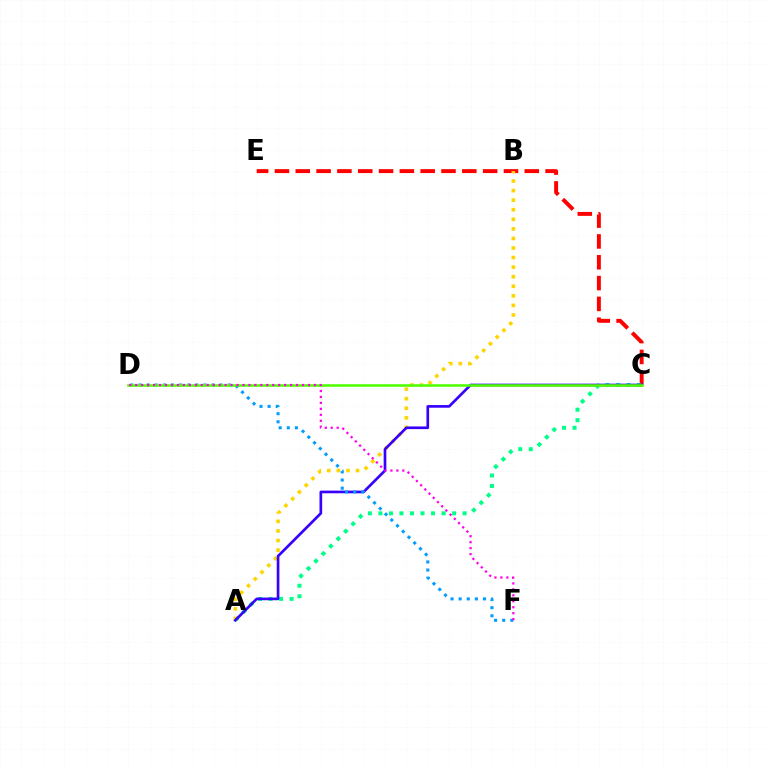{('C', 'E'): [{'color': '#ff0000', 'line_style': 'dashed', 'thickness': 2.83}], ('A', 'C'): [{'color': '#00ff86', 'line_style': 'dotted', 'thickness': 2.86}, {'color': '#3700ff', 'line_style': 'solid', 'thickness': 1.92}], ('A', 'B'): [{'color': '#ffd500', 'line_style': 'dotted', 'thickness': 2.6}], ('D', 'F'): [{'color': '#009eff', 'line_style': 'dotted', 'thickness': 2.2}, {'color': '#ff00ed', 'line_style': 'dotted', 'thickness': 1.62}], ('C', 'D'): [{'color': '#4fff00', 'line_style': 'solid', 'thickness': 1.85}]}